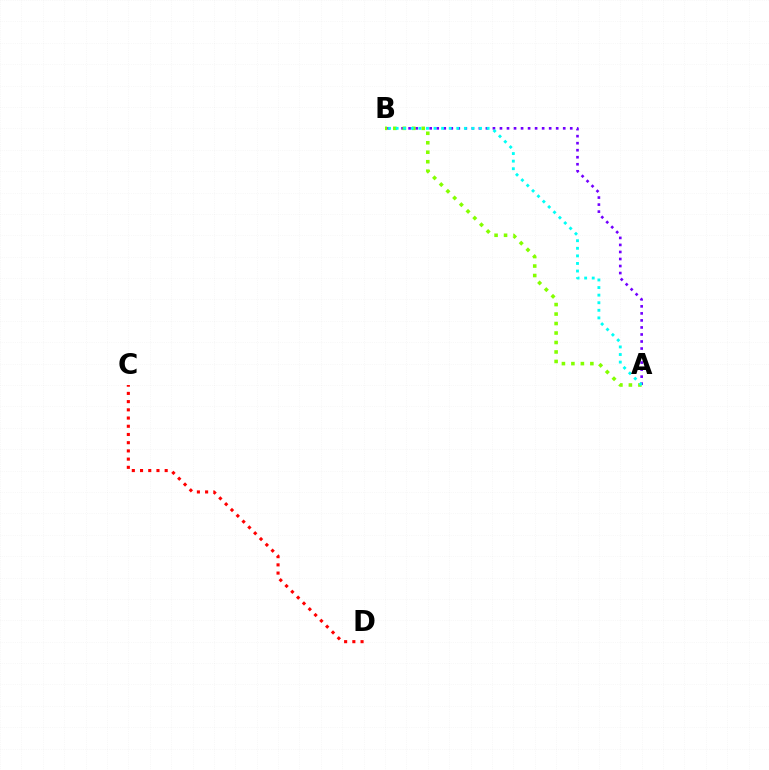{('C', 'D'): [{'color': '#ff0000', 'line_style': 'dotted', 'thickness': 2.23}], ('A', 'B'): [{'color': '#7200ff', 'line_style': 'dotted', 'thickness': 1.91}, {'color': '#84ff00', 'line_style': 'dotted', 'thickness': 2.58}, {'color': '#00fff6', 'line_style': 'dotted', 'thickness': 2.06}]}